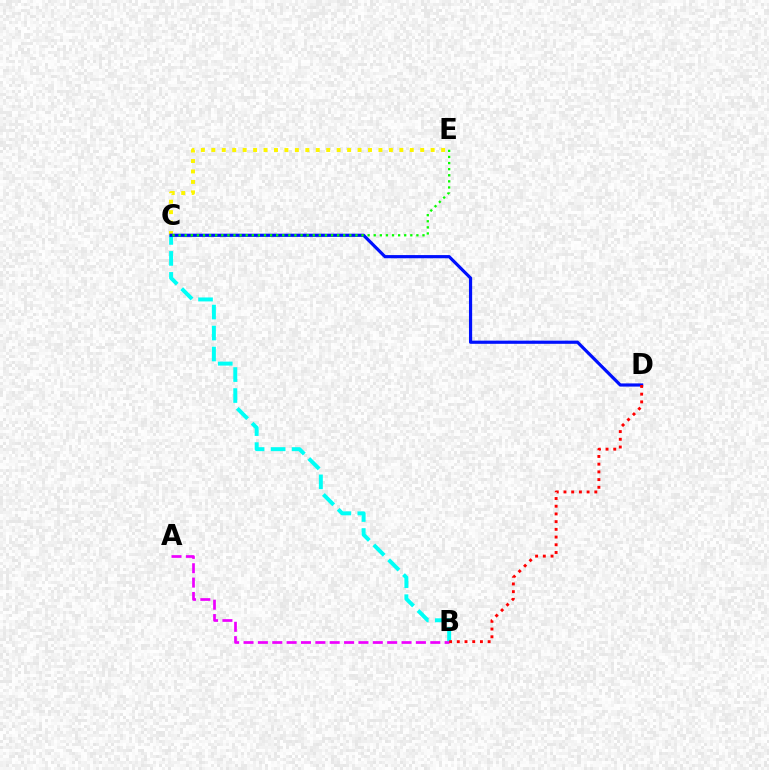{('B', 'C'): [{'color': '#00fff6', 'line_style': 'dashed', 'thickness': 2.85}], ('A', 'B'): [{'color': '#ee00ff', 'line_style': 'dashed', 'thickness': 1.95}], ('C', 'E'): [{'color': '#fcf500', 'line_style': 'dotted', 'thickness': 2.84}, {'color': '#08ff00', 'line_style': 'dotted', 'thickness': 1.66}], ('C', 'D'): [{'color': '#0010ff', 'line_style': 'solid', 'thickness': 2.29}], ('B', 'D'): [{'color': '#ff0000', 'line_style': 'dotted', 'thickness': 2.1}]}